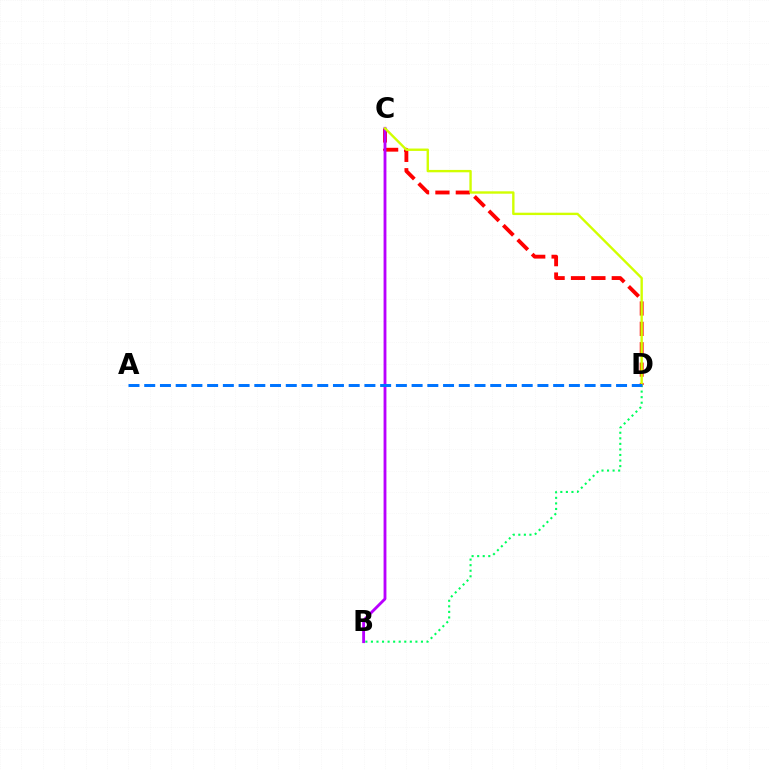{('C', 'D'): [{'color': '#ff0000', 'line_style': 'dashed', 'thickness': 2.77}, {'color': '#d1ff00', 'line_style': 'solid', 'thickness': 1.71}], ('B', 'D'): [{'color': '#00ff5c', 'line_style': 'dotted', 'thickness': 1.51}], ('B', 'C'): [{'color': '#b900ff', 'line_style': 'solid', 'thickness': 2.05}], ('A', 'D'): [{'color': '#0074ff', 'line_style': 'dashed', 'thickness': 2.14}]}